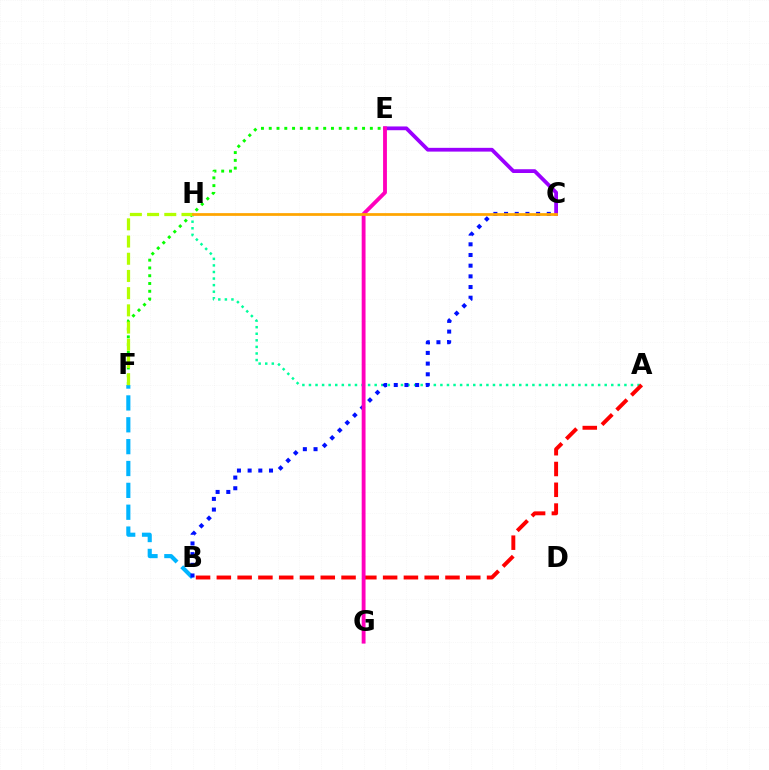{('A', 'H'): [{'color': '#00ff9d', 'line_style': 'dotted', 'thickness': 1.79}], ('A', 'B'): [{'color': '#ff0000', 'line_style': 'dashed', 'thickness': 2.82}], ('C', 'E'): [{'color': '#9b00ff', 'line_style': 'solid', 'thickness': 2.71}], ('E', 'F'): [{'color': '#08ff00', 'line_style': 'dotted', 'thickness': 2.11}], ('B', 'F'): [{'color': '#00b5ff', 'line_style': 'dashed', 'thickness': 2.97}], ('B', 'C'): [{'color': '#0010ff', 'line_style': 'dotted', 'thickness': 2.9}], ('F', 'H'): [{'color': '#b3ff00', 'line_style': 'dashed', 'thickness': 2.34}], ('E', 'G'): [{'color': '#ff00bd', 'line_style': 'solid', 'thickness': 2.77}], ('C', 'H'): [{'color': '#ffa500', 'line_style': 'solid', 'thickness': 1.98}]}